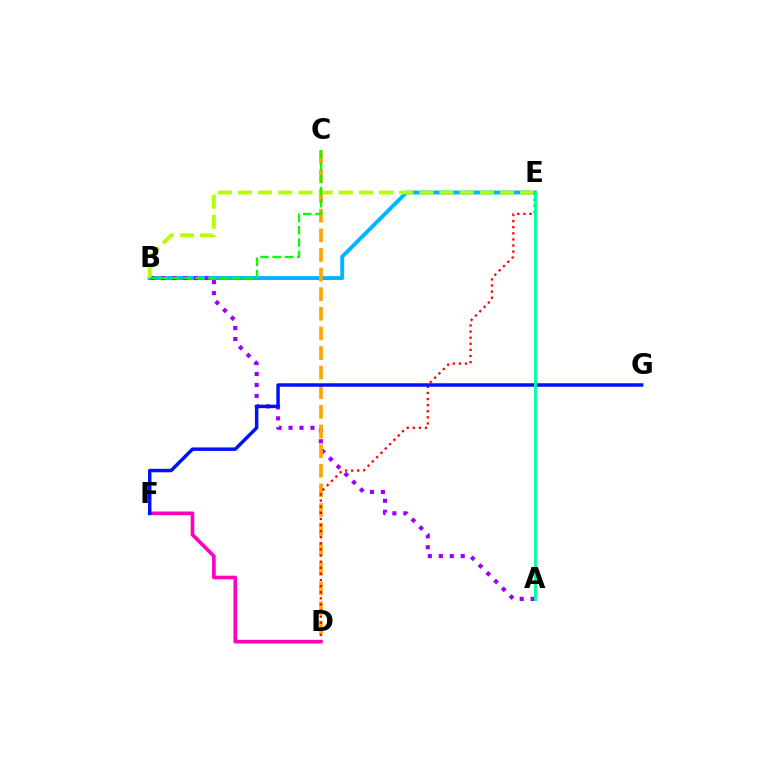{('B', 'E'): [{'color': '#00b5ff', 'line_style': 'solid', 'thickness': 2.81}, {'color': '#b3ff00', 'line_style': 'dashed', 'thickness': 2.74}], ('A', 'B'): [{'color': '#9b00ff', 'line_style': 'dotted', 'thickness': 2.98}], ('C', 'D'): [{'color': '#ffa500', 'line_style': 'dashed', 'thickness': 2.67}], ('D', 'E'): [{'color': '#ff0000', 'line_style': 'dotted', 'thickness': 1.66}], ('D', 'F'): [{'color': '#ff00bd', 'line_style': 'solid', 'thickness': 2.63}], ('F', 'G'): [{'color': '#0010ff', 'line_style': 'solid', 'thickness': 2.49}], ('B', 'C'): [{'color': '#08ff00', 'line_style': 'dashed', 'thickness': 1.66}], ('A', 'E'): [{'color': '#00ff9d', 'line_style': 'solid', 'thickness': 2.06}]}